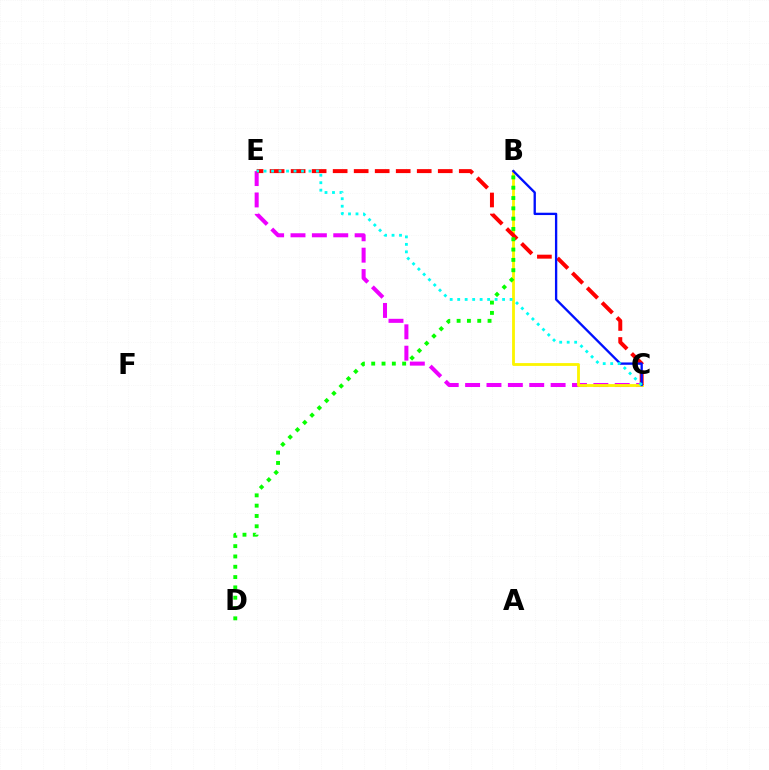{('C', 'E'): [{'color': '#ee00ff', 'line_style': 'dashed', 'thickness': 2.9}, {'color': '#ff0000', 'line_style': 'dashed', 'thickness': 2.86}, {'color': '#00fff6', 'line_style': 'dotted', 'thickness': 2.03}], ('B', 'C'): [{'color': '#fcf500', 'line_style': 'solid', 'thickness': 2.03}, {'color': '#0010ff', 'line_style': 'solid', 'thickness': 1.68}], ('B', 'D'): [{'color': '#08ff00', 'line_style': 'dotted', 'thickness': 2.8}]}